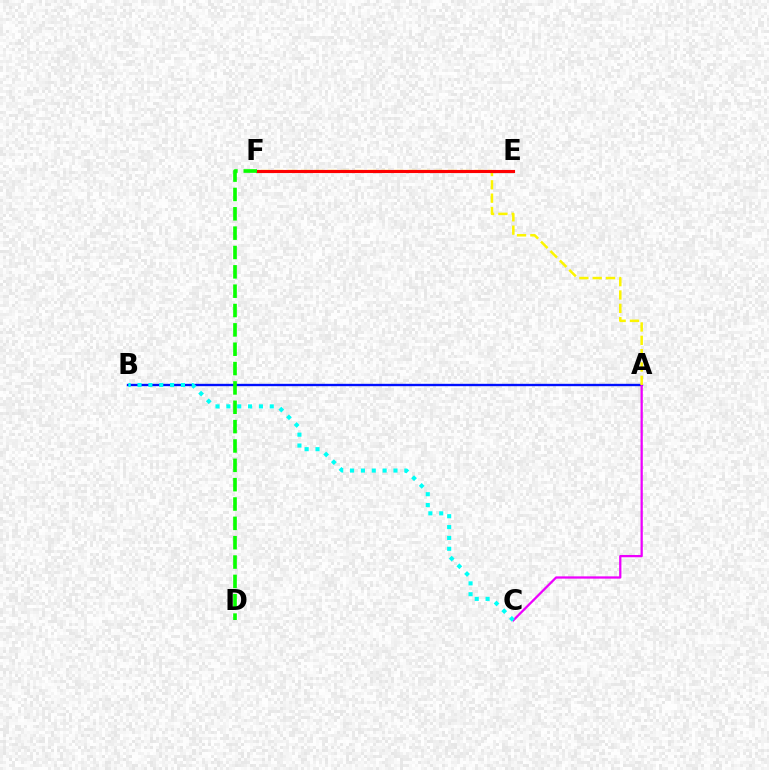{('A', 'B'): [{'color': '#0010ff', 'line_style': 'solid', 'thickness': 1.71}], ('A', 'C'): [{'color': '#ee00ff', 'line_style': 'solid', 'thickness': 1.64}], ('A', 'F'): [{'color': '#fcf500', 'line_style': 'dashed', 'thickness': 1.81}], ('E', 'F'): [{'color': '#ff0000', 'line_style': 'solid', 'thickness': 2.24}], ('D', 'F'): [{'color': '#08ff00', 'line_style': 'dashed', 'thickness': 2.63}], ('B', 'C'): [{'color': '#00fff6', 'line_style': 'dotted', 'thickness': 2.95}]}